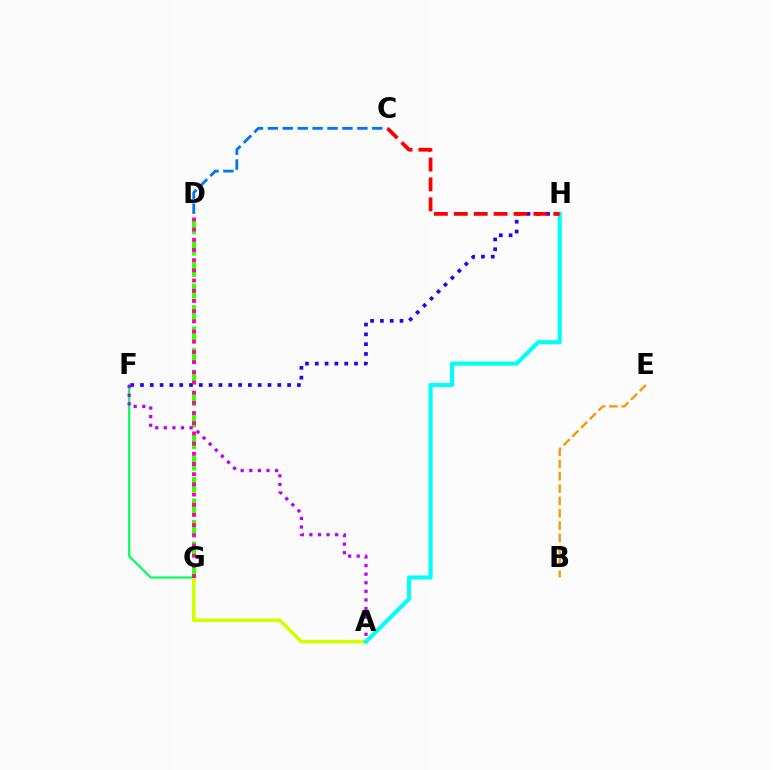{('D', 'G'): [{'color': '#3dff00', 'line_style': 'dashed', 'thickness': 2.92}, {'color': '#ff00ac', 'line_style': 'dotted', 'thickness': 2.77}], ('F', 'G'): [{'color': '#00ff5c', 'line_style': 'solid', 'thickness': 1.57}], ('B', 'E'): [{'color': '#ff9400', 'line_style': 'dashed', 'thickness': 1.67}], ('A', 'F'): [{'color': '#b900ff', 'line_style': 'dotted', 'thickness': 2.33}], ('A', 'G'): [{'color': '#d1ff00', 'line_style': 'solid', 'thickness': 2.59}], ('F', 'H'): [{'color': '#2500ff', 'line_style': 'dotted', 'thickness': 2.67}], ('A', 'H'): [{'color': '#00fff6', 'line_style': 'solid', 'thickness': 2.98}], ('C', 'D'): [{'color': '#0074ff', 'line_style': 'dashed', 'thickness': 2.03}], ('C', 'H'): [{'color': '#ff0000', 'line_style': 'dashed', 'thickness': 2.7}]}